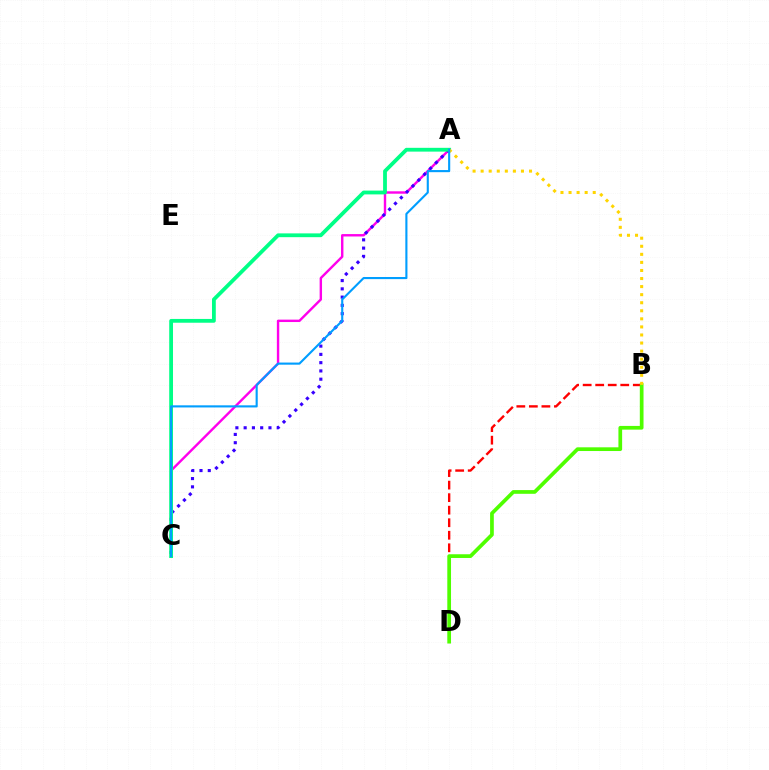{('B', 'D'): [{'color': '#ff0000', 'line_style': 'dashed', 'thickness': 1.7}, {'color': '#4fff00', 'line_style': 'solid', 'thickness': 2.67}], ('A', 'C'): [{'color': '#ff00ed', 'line_style': 'solid', 'thickness': 1.73}, {'color': '#3700ff', 'line_style': 'dotted', 'thickness': 2.25}, {'color': '#00ff86', 'line_style': 'solid', 'thickness': 2.73}, {'color': '#009eff', 'line_style': 'solid', 'thickness': 1.53}], ('A', 'B'): [{'color': '#ffd500', 'line_style': 'dotted', 'thickness': 2.19}]}